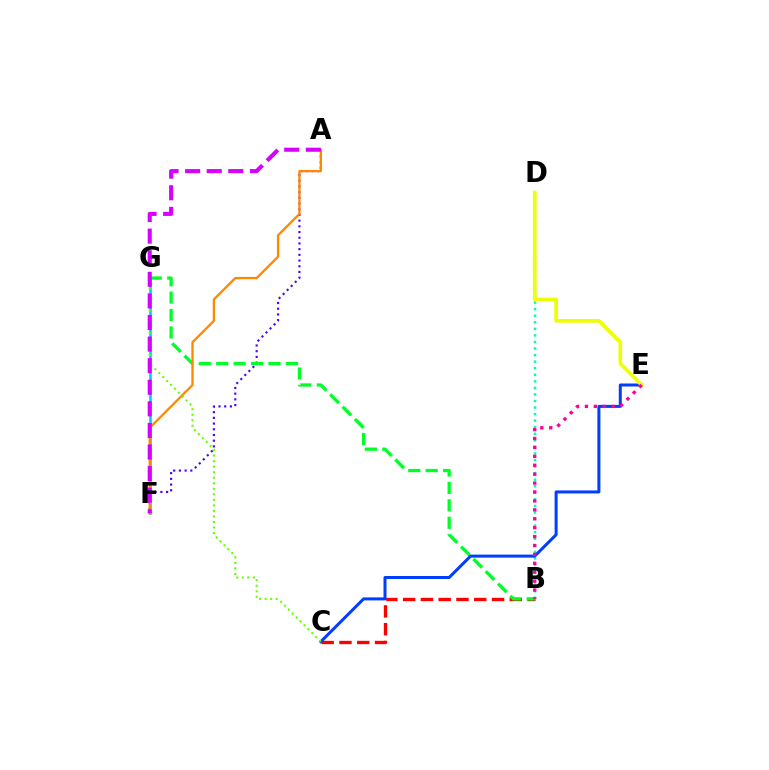{('A', 'F'): [{'color': '#4f00ff', 'line_style': 'dotted', 'thickness': 1.55}, {'color': '#ff8800', 'line_style': 'solid', 'thickness': 1.64}, {'color': '#d600ff', 'line_style': 'dashed', 'thickness': 2.93}], ('B', 'C'): [{'color': '#ff0000', 'line_style': 'dashed', 'thickness': 2.41}], ('B', 'D'): [{'color': '#00ffaf', 'line_style': 'dotted', 'thickness': 1.78}], ('B', 'G'): [{'color': '#00ff27', 'line_style': 'dashed', 'thickness': 2.37}], ('F', 'G'): [{'color': '#00c7ff', 'line_style': 'solid', 'thickness': 1.85}], ('C', 'E'): [{'color': '#003fff', 'line_style': 'solid', 'thickness': 2.17}], ('C', 'G'): [{'color': '#66ff00', 'line_style': 'dotted', 'thickness': 1.5}], ('D', 'E'): [{'color': '#eeff00', 'line_style': 'solid', 'thickness': 2.63}], ('B', 'E'): [{'color': '#ff00a0', 'line_style': 'dotted', 'thickness': 2.42}]}